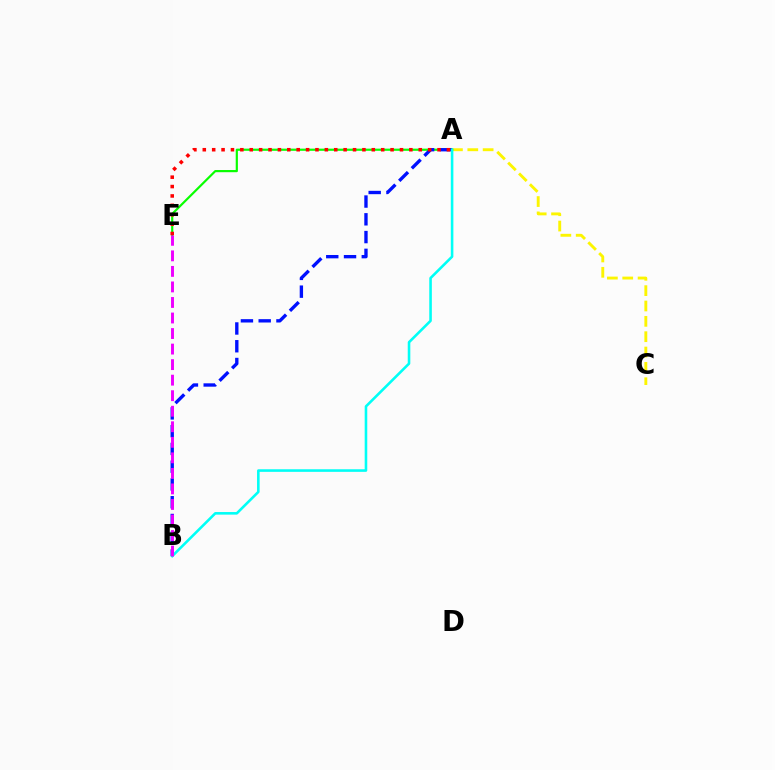{('A', 'C'): [{'color': '#fcf500', 'line_style': 'dashed', 'thickness': 2.08}], ('A', 'E'): [{'color': '#08ff00', 'line_style': 'solid', 'thickness': 1.57}, {'color': '#ff0000', 'line_style': 'dotted', 'thickness': 2.55}], ('A', 'B'): [{'color': '#0010ff', 'line_style': 'dashed', 'thickness': 2.41}, {'color': '#00fff6', 'line_style': 'solid', 'thickness': 1.86}], ('B', 'E'): [{'color': '#ee00ff', 'line_style': 'dashed', 'thickness': 2.11}]}